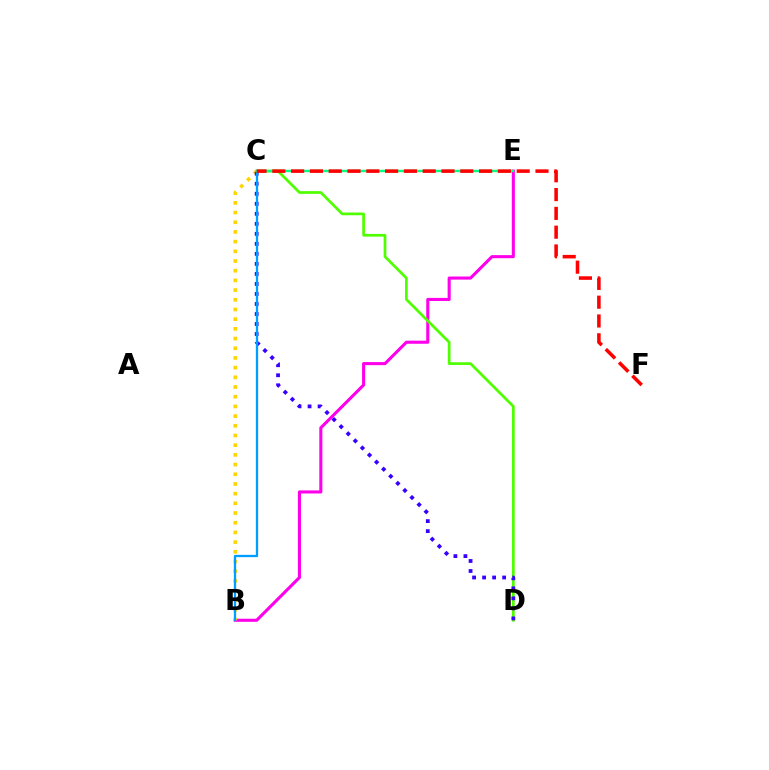{('B', 'E'): [{'color': '#ff00ed', 'line_style': 'solid', 'thickness': 2.22}], ('C', 'D'): [{'color': '#4fff00', 'line_style': 'solid', 'thickness': 1.96}, {'color': '#3700ff', 'line_style': 'dotted', 'thickness': 2.72}], ('B', 'C'): [{'color': '#ffd500', 'line_style': 'dotted', 'thickness': 2.63}, {'color': '#009eff', 'line_style': 'solid', 'thickness': 1.65}], ('C', 'E'): [{'color': '#00ff86', 'line_style': 'solid', 'thickness': 1.73}], ('C', 'F'): [{'color': '#ff0000', 'line_style': 'dashed', 'thickness': 2.55}]}